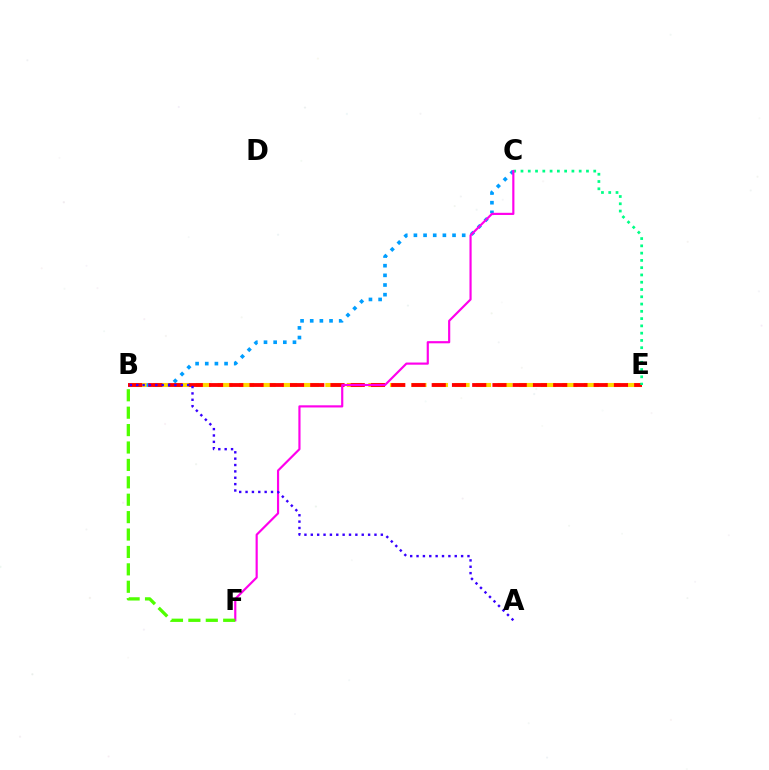{('B', 'C'): [{'color': '#009eff', 'line_style': 'dotted', 'thickness': 2.62}], ('B', 'E'): [{'color': '#ffd500', 'line_style': 'dashed', 'thickness': 2.93}, {'color': '#ff0000', 'line_style': 'dashed', 'thickness': 2.75}], ('C', 'E'): [{'color': '#00ff86', 'line_style': 'dotted', 'thickness': 1.98}], ('C', 'F'): [{'color': '#ff00ed', 'line_style': 'solid', 'thickness': 1.56}], ('A', 'B'): [{'color': '#3700ff', 'line_style': 'dotted', 'thickness': 1.73}], ('B', 'F'): [{'color': '#4fff00', 'line_style': 'dashed', 'thickness': 2.36}]}